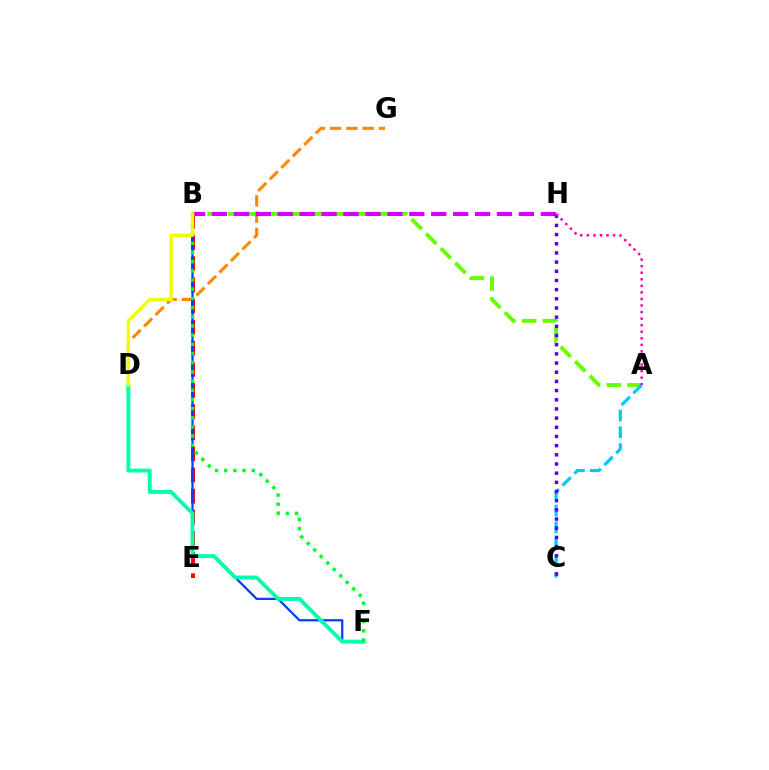{('D', 'G'): [{'color': '#ff8800', 'line_style': 'dashed', 'thickness': 2.21}], ('A', 'B'): [{'color': '#66ff00', 'line_style': 'dashed', 'thickness': 2.8}], ('A', 'C'): [{'color': '#00c7ff', 'line_style': 'dashed', 'thickness': 2.28}], ('B', 'E'): [{'color': '#ff0000', 'line_style': 'dashed', 'thickness': 2.87}], ('B', 'H'): [{'color': '#d600ff', 'line_style': 'dashed', 'thickness': 2.98}], ('B', 'F'): [{'color': '#003fff', 'line_style': 'solid', 'thickness': 1.61}, {'color': '#00ff27', 'line_style': 'dotted', 'thickness': 2.5}], ('C', 'H'): [{'color': '#4f00ff', 'line_style': 'dotted', 'thickness': 2.49}], ('A', 'H'): [{'color': '#ff00a0', 'line_style': 'dotted', 'thickness': 1.78}], ('D', 'F'): [{'color': '#00ffaf', 'line_style': 'solid', 'thickness': 2.8}], ('B', 'D'): [{'color': '#eeff00', 'line_style': 'solid', 'thickness': 2.42}]}